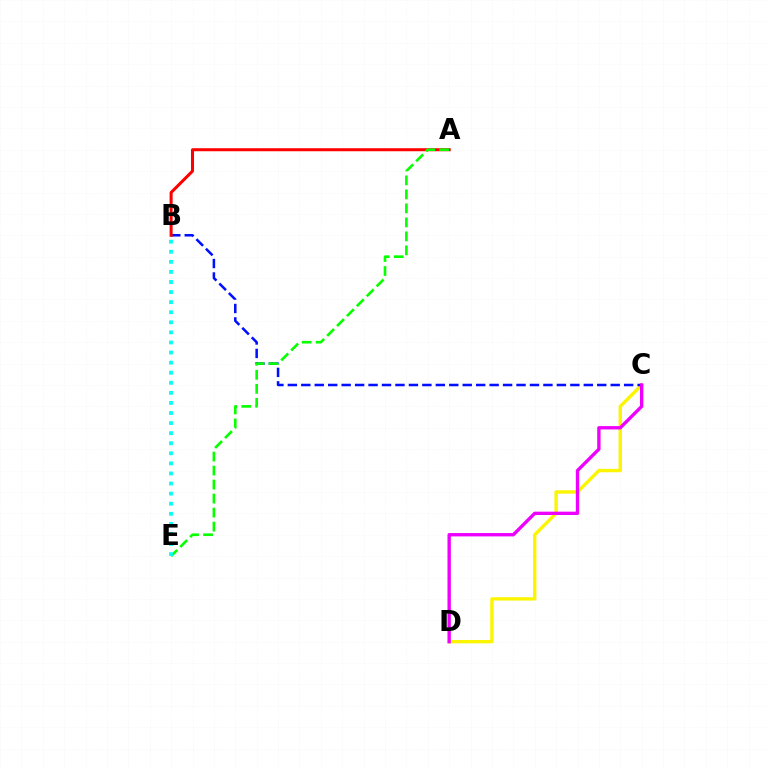{('C', 'D'): [{'color': '#fcf500', 'line_style': 'solid', 'thickness': 2.43}, {'color': '#ee00ff', 'line_style': 'solid', 'thickness': 2.42}], ('B', 'C'): [{'color': '#0010ff', 'line_style': 'dashed', 'thickness': 1.83}], ('A', 'B'): [{'color': '#ff0000', 'line_style': 'solid', 'thickness': 2.18}], ('A', 'E'): [{'color': '#08ff00', 'line_style': 'dashed', 'thickness': 1.9}], ('B', 'E'): [{'color': '#00fff6', 'line_style': 'dotted', 'thickness': 2.74}]}